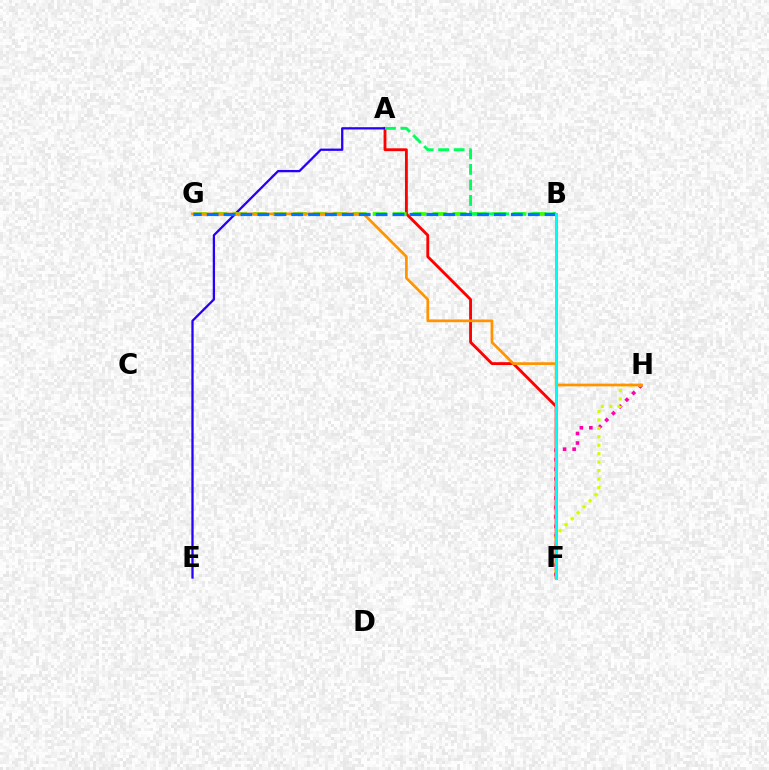{('F', 'H'): [{'color': '#ff00ac', 'line_style': 'dotted', 'thickness': 2.59}, {'color': '#d1ff00', 'line_style': 'dotted', 'thickness': 2.3}], ('A', 'F'): [{'color': '#ff0000', 'line_style': 'solid', 'thickness': 2.05}], ('A', 'E'): [{'color': '#2500ff', 'line_style': 'solid', 'thickness': 1.65}], ('B', 'G'): [{'color': '#3dff00', 'line_style': 'dashed', 'thickness': 2.71}, {'color': '#0074ff', 'line_style': 'dashed', 'thickness': 2.3}], ('G', 'H'): [{'color': '#ff9400', 'line_style': 'solid', 'thickness': 1.95}], ('B', 'F'): [{'color': '#b900ff', 'line_style': 'solid', 'thickness': 1.91}, {'color': '#00fff6', 'line_style': 'solid', 'thickness': 2.07}], ('A', 'B'): [{'color': '#00ff5c', 'line_style': 'dashed', 'thickness': 2.11}]}